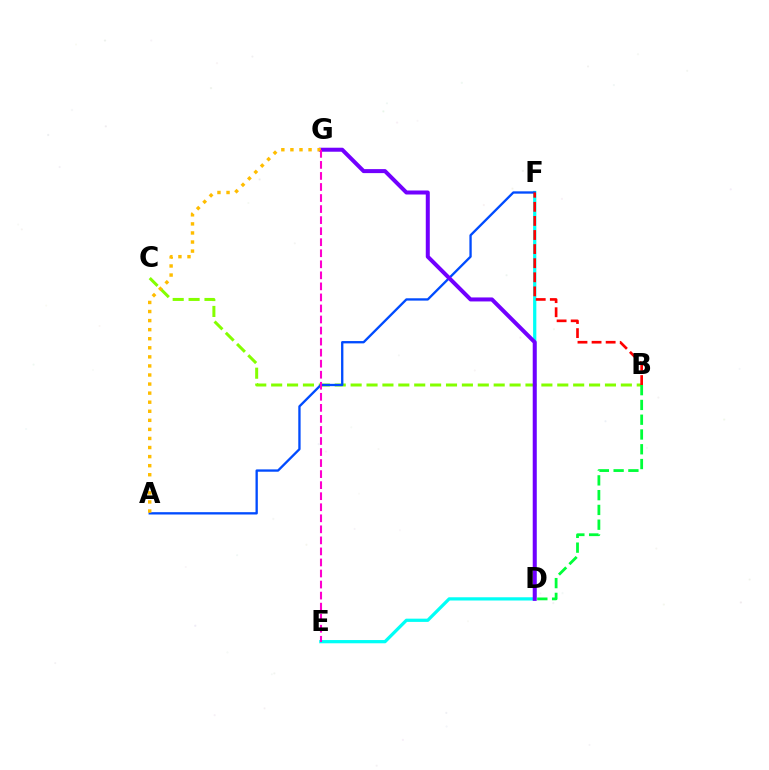{('E', 'F'): [{'color': '#00fff6', 'line_style': 'solid', 'thickness': 2.33}], ('B', 'C'): [{'color': '#84ff00', 'line_style': 'dashed', 'thickness': 2.16}], ('B', 'D'): [{'color': '#00ff39', 'line_style': 'dashed', 'thickness': 2.01}], ('A', 'F'): [{'color': '#004bff', 'line_style': 'solid', 'thickness': 1.67}], ('D', 'G'): [{'color': '#7200ff', 'line_style': 'solid', 'thickness': 2.88}], ('A', 'G'): [{'color': '#ffbd00', 'line_style': 'dotted', 'thickness': 2.46}], ('E', 'G'): [{'color': '#ff00cf', 'line_style': 'dashed', 'thickness': 1.5}], ('B', 'F'): [{'color': '#ff0000', 'line_style': 'dashed', 'thickness': 1.91}]}